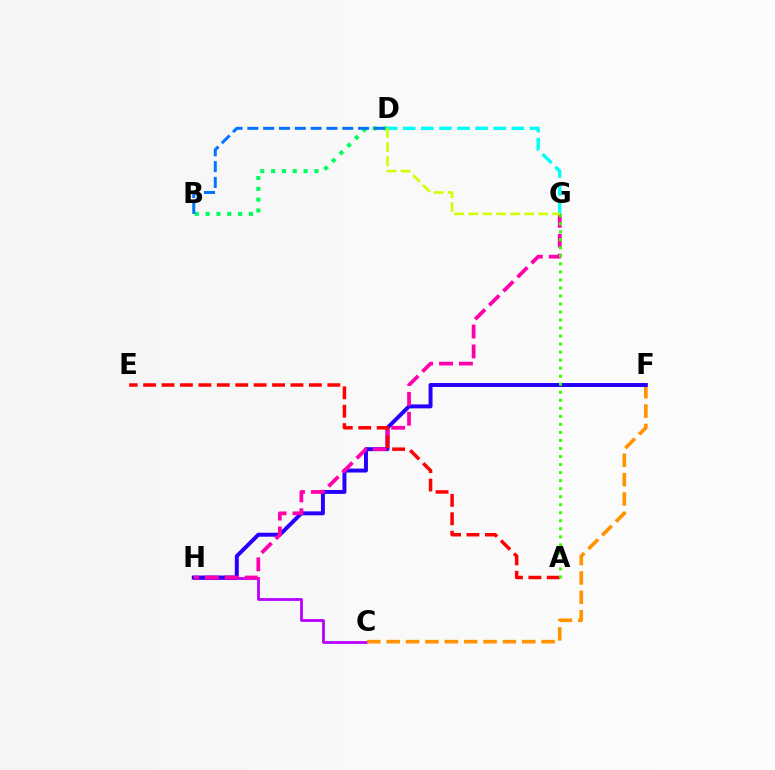{('C', 'H'): [{'color': '#b900ff', 'line_style': 'solid', 'thickness': 2.01}], ('C', 'F'): [{'color': '#ff9400', 'line_style': 'dashed', 'thickness': 2.63}], ('B', 'D'): [{'color': '#00ff5c', 'line_style': 'dotted', 'thickness': 2.94}, {'color': '#0074ff', 'line_style': 'dashed', 'thickness': 2.15}], ('F', 'H'): [{'color': '#2500ff', 'line_style': 'solid', 'thickness': 2.84}], ('G', 'H'): [{'color': '#ff00ac', 'line_style': 'dashed', 'thickness': 2.7}], ('A', 'E'): [{'color': '#ff0000', 'line_style': 'dashed', 'thickness': 2.5}], ('A', 'G'): [{'color': '#3dff00', 'line_style': 'dotted', 'thickness': 2.18}], ('D', 'G'): [{'color': '#00fff6', 'line_style': 'dashed', 'thickness': 2.46}, {'color': '#d1ff00', 'line_style': 'dashed', 'thickness': 1.9}]}